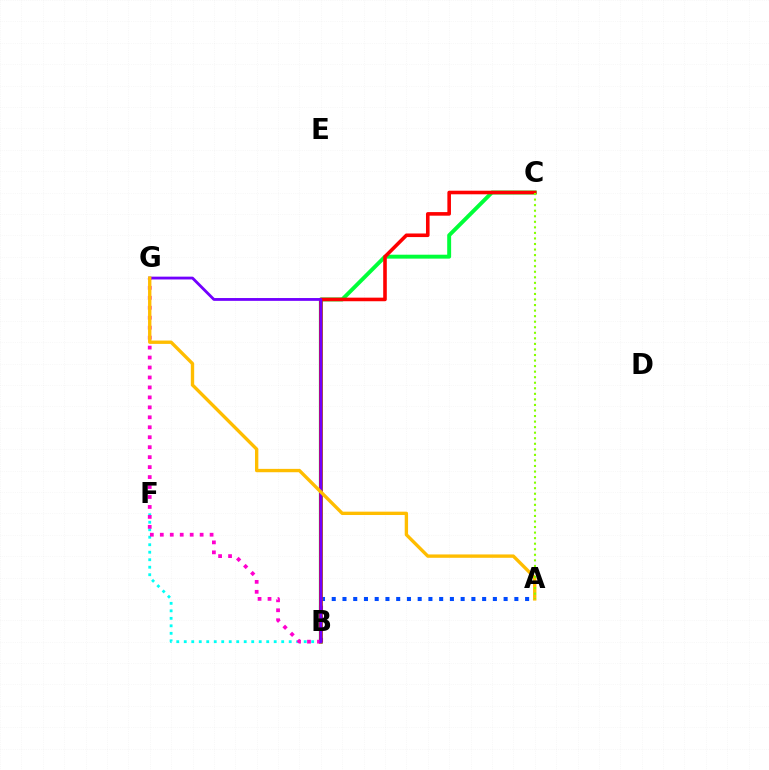{('B', 'C'): [{'color': '#00ff39', 'line_style': 'solid', 'thickness': 2.82}, {'color': '#ff0000', 'line_style': 'solid', 'thickness': 2.59}], ('A', 'B'): [{'color': '#004bff', 'line_style': 'dotted', 'thickness': 2.92}], ('B', 'F'): [{'color': '#00fff6', 'line_style': 'dotted', 'thickness': 2.04}], ('B', 'G'): [{'color': '#ff00cf', 'line_style': 'dotted', 'thickness': 2.71}, {'color': '#7200ff', 'line_style': 'solid', 'thickness': 2.03}], ('A', 'G'): [{'color': '#ffbd00', 'line_style': 'solid', 'thickness': 2.42}], ('A', 'C'): [{'color': '#84ff00', 'line_style': 'dotted', 'thickness': 1.51}]}